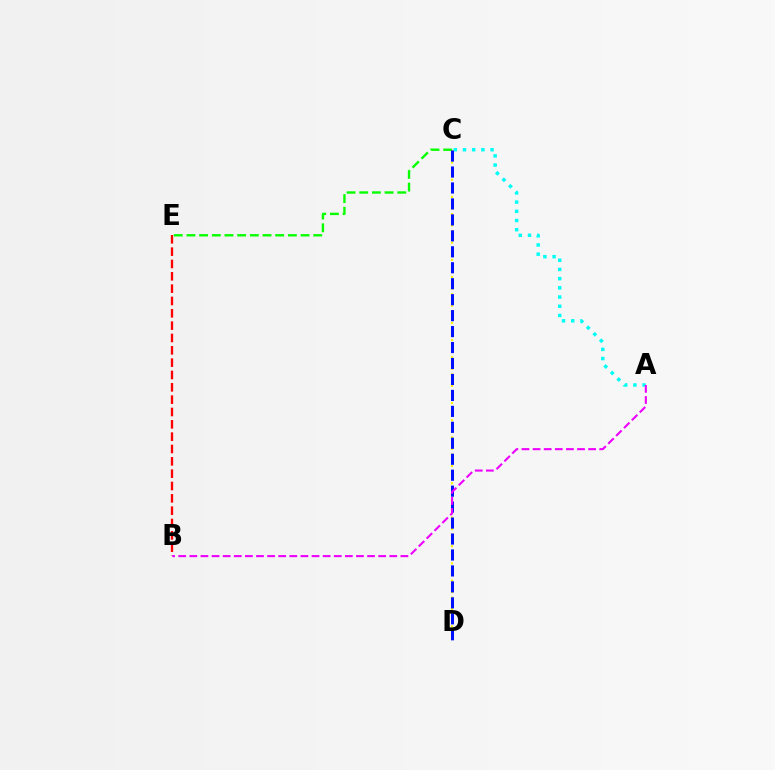{('C', 'D'): [{'color': '#fcf500', 'line_style': 'dotted', 'thickness': 1.56}, {'color': '#0010ff', 'line_style': 'dashed', 'thickness': 2.17}], ('B', 'E'): [{'color': '#ff0000', 'line_style': 'dashed', 'thickness': 1.68}], ('A', 'C'): [{'color': '#00fff6', 'line_style': 'dotted', 'thickness': 2.5}], ('C', 'E'): [{'color': '#08ff00', 'line_style': 'dashed', 'thickness': 1.72}], ('A', 'B'): [{'color': '#ee00ff', 'line_style': 'dashed', 'thickness': 1.51}]}